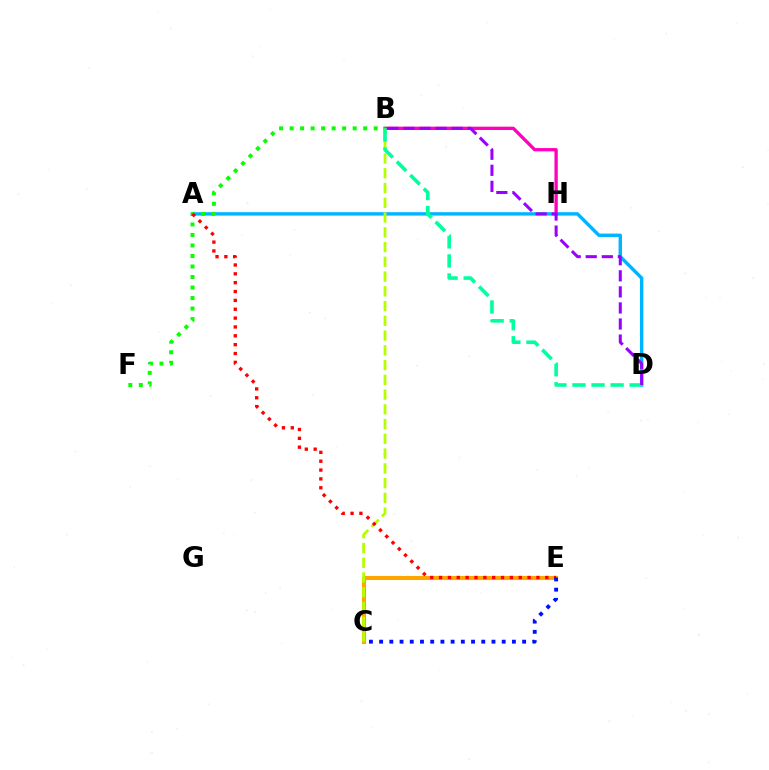{('A', 'D'): [{'color': '#00b5ff', 'line_style': 'solid', 'thickness': 2.44}], ('B', 'H'): [{'color': '#ff00bd', 'line_style': 'solid', 'thickness': 2.38}], ('B', 'F'): [{'color': '#08ff00', 'line_style': 'dotted', 'thickness': 2.86}], ('C', 'E'): [{'color': '#ffa500', 'line_style': 'solid', 'thickness': 2.93}, {'color': '#0010ff', 'line_style': 'dotted', 'thickness': 2.77}], ('B', 'C'): [{'color': '#b3ff00', 'line_style': 'dashed', 'thickness': 2.0}], ('A', 'E'): [{'color': '#ff0000', 'line_style': 'dotted', 'thickness': 2.41}], ('B', 'D'): [{'color': '#00ff9d', 'line_style': 'dashed', 'thickness': 2.59}, {'color': '#9b00ff', 'line_style': 'dashed', 'thickness': 2.18}]}